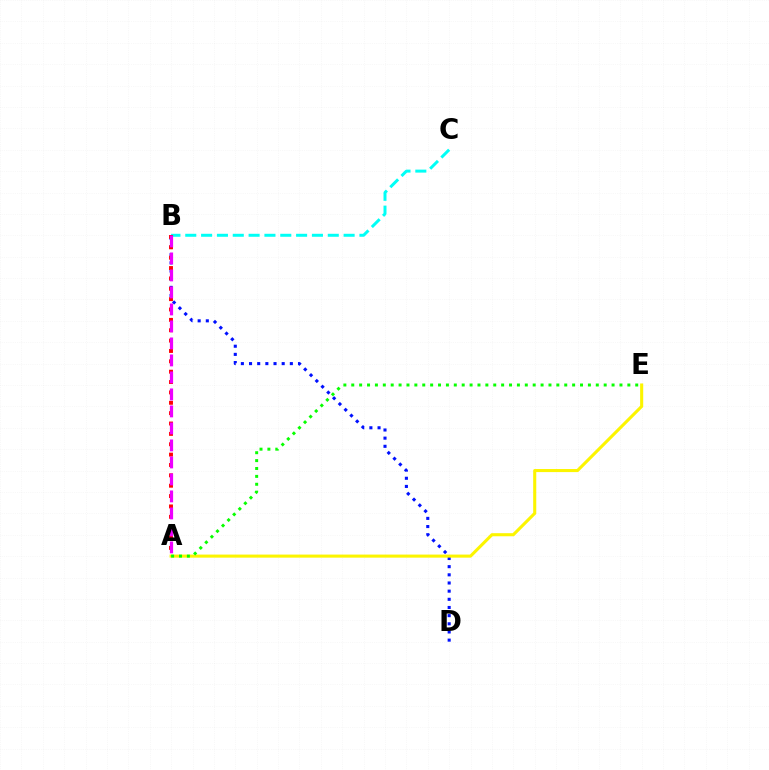{('B', 'C'): [{'color': '#00fff6', 'line_style': 'dashed', 'thickness': 2.15}], ('B', 'D'): [{'color': '#0010ff', 'line_style': 'dotted', 'thickness': 2.22}], ('A', 'B'): [{'color': '#ff0000', 'line_style': 'dotted', 'thickness': 2.82}, {'color': '#ee00ff', 'line_style': 'dashed', 'thickness': 2.31}], ('A', 'E'): [{'color': '#fcf500', 'line_style': 'solid', 'thickness': 2.21}, {'color': '#08ff00', 'line_style': 'dotted', 'thickness': 2.14}]}